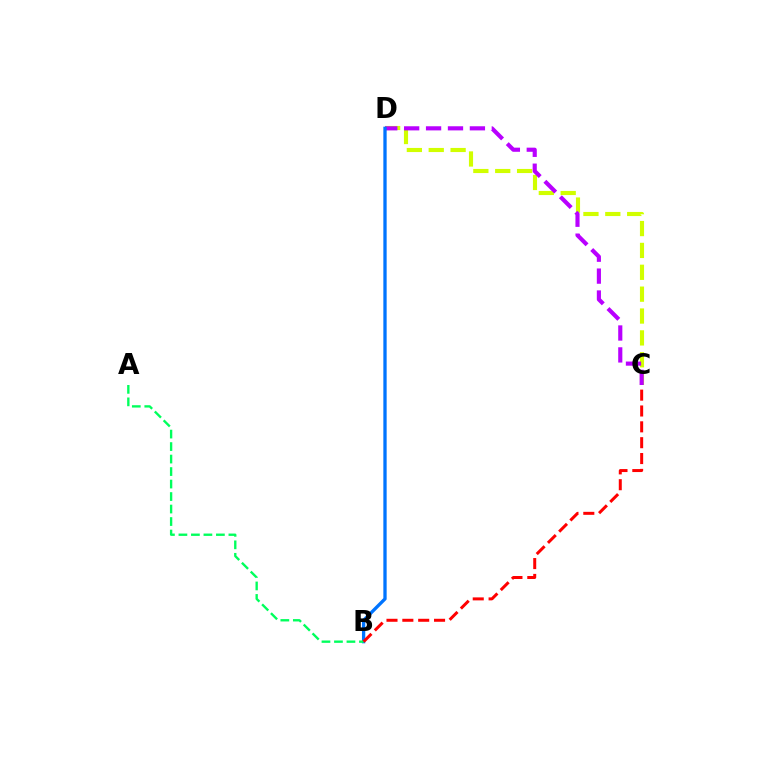{('C', 'D'): [{'color': '#d1ff00', 'line_style': 'dashed', 'thickness': 2.97}, {'color': '#b900ff', 'line_style': 'dashed', 'thickness': 2.98}], ('B', 'D'): [{'color': '#0074ff', 'line_style': 'solid', 'thickness': 2.38}], ('A', 'B'): [{'color': '#00ff5c', 'line_style': 'dashed', 'thickness': 1.7}], ('B', 'C'): [{'color': '#ff0000', 'line_style': 'dashed', 'thickness': 2.15}]}